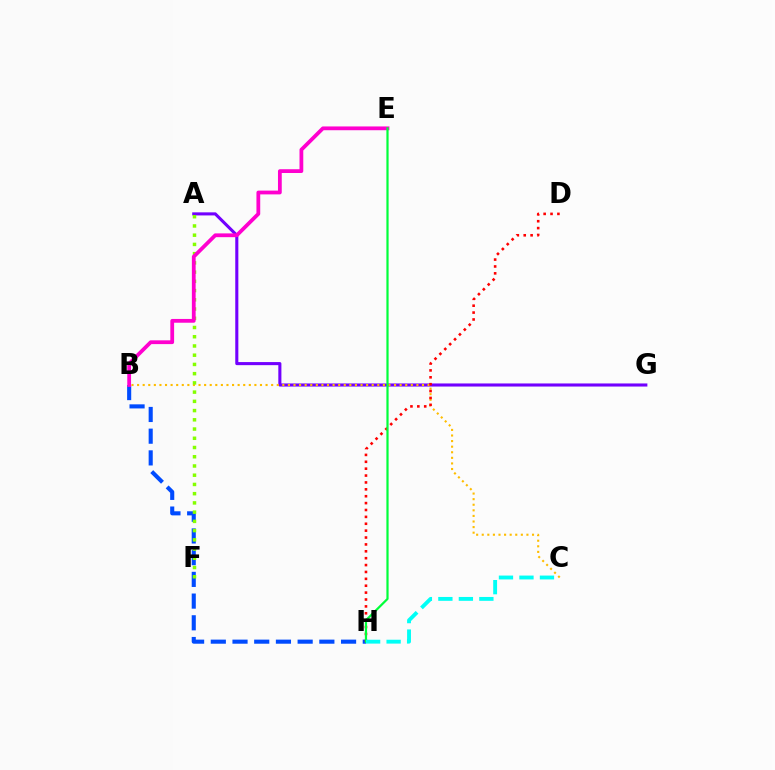{('A', 'G'): [{'color': '#7200ff', 'line_style': 'solid', 'thickness': 2.22}], ('B', 'H'): [{'color': '#004bff', 'line_style': 'dashed', 'thickness': 2.95}], ('B', 'C'): [{'color': '#ffbd00', 'line_style': 'dotted', 'thickness': 1.52}], ('A', 'F'): [{'color': '#84ff00', 'line_style': 'dotted', 'thickness': 2.51}], ('D', 'H'): [{'color': '#ff0000', 'line_style': 'dotted', 'thickness': 1.87}], ('B', 'E'): [{'color': '#ff00cf', 'line_style': 'solid', 'thickness': 2.72}], ('E', 'H'): [{'color': '#00ff39', 'line_style': 'solid', 'thickness': 1.59}], ('C', 'H'): [{'color': '#00fff6', 'line_style': 'dashed', 'thickness': 2.78}]}